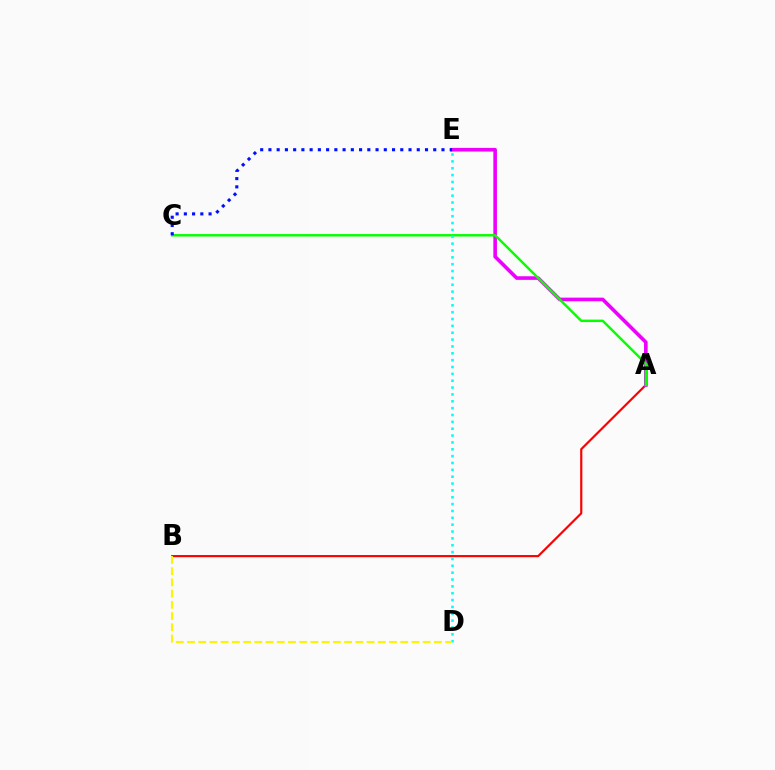{('A', 'B'): [{'color': '#ff0000', 'line_style': 'solid', 'thickness': 1.56}], ('A', 'E'): [{'color': '#ee00ff', 'line_style': 'solid', 'thickness': 2.6}], ('A', 'C'): [{'color': '#08ff00', 'line_style': 'solid', 'thickness': 1.77}], ('D', 'E'): [{'color': '#00fff6', 'line_style': 'dotted', 'thickness': 1.86}], ('C', 'E'): [{'color': '#0010ff', 'line_style': 'dotted', 'thickness': 2.24}], ('B', 'D'): [{'color': '#fcf500', 'line_style': 'dashed', 'thickness': 1.53}]}